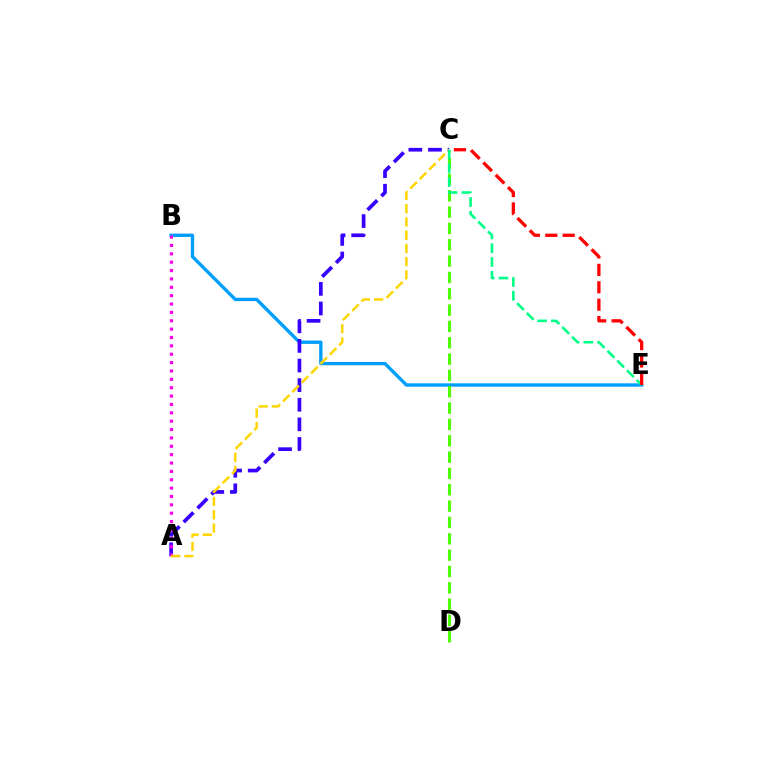{('B', 'E'): [{'color': '#009eff', 'line_style': 'solid', 'thickness': 2.42}], ('A', 'C'): [{'color': '#3700ff', 'line_style': 'dashed', 'thickness': 2.66}, {'color': '#ffd500', 'line_style': 'dashed', 'thickness': 1.8}], ('C', 'D'): [{'color': '#4fff00', 'line_style': 'dashed', 'thickness': 2.22}], ('A', 'B'): [{'color': '#ff00ed', 'line_style': 'dotted', 'thickness': 2.27}], ('C', 'E'): [{'color': '#00ff86', 'line_style': 'dashed', 'thickness': 1.87}, {'color': '#ff0000', 'line_style': 'dashed', 'thickness': 2.37}]}